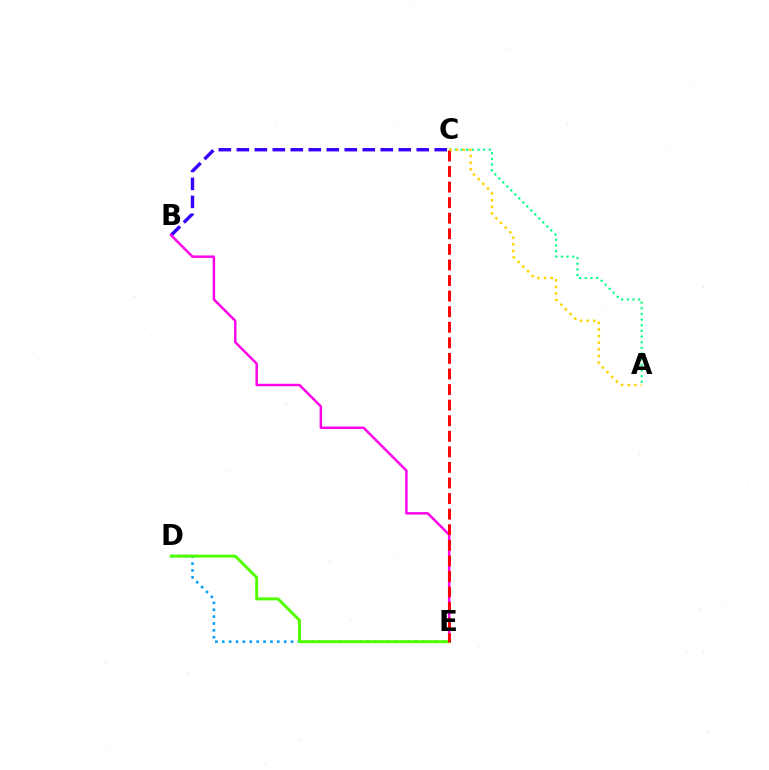{('A', 'C'): [{'color': '#00ff86', 'line_style': 'dotted', 'thickness': 1.54}, {'color': '#ffd500', 'line_style': 'dotted', 'thickness': 1.8}], ('D', 'E'): [{'color': '#009eff', 'line_style': 'dotted', 'thickness': 1.87}, {'color': '#4fff00', 'line_style': 'solid', 'thickness': 2.12}], ('B', 'C'): [{'color': '#3700ff', 'line_style': 'dashed', 'thickness': 2.44}], ('B', 'E'): [{'color': '#ff00ed', 'line_style': 'solid', 'thickness': 1.76}], ('C', 'E'): [{'color': '#ff0000', 'line_style': 'dashed', 'thickness': 2.12}]}